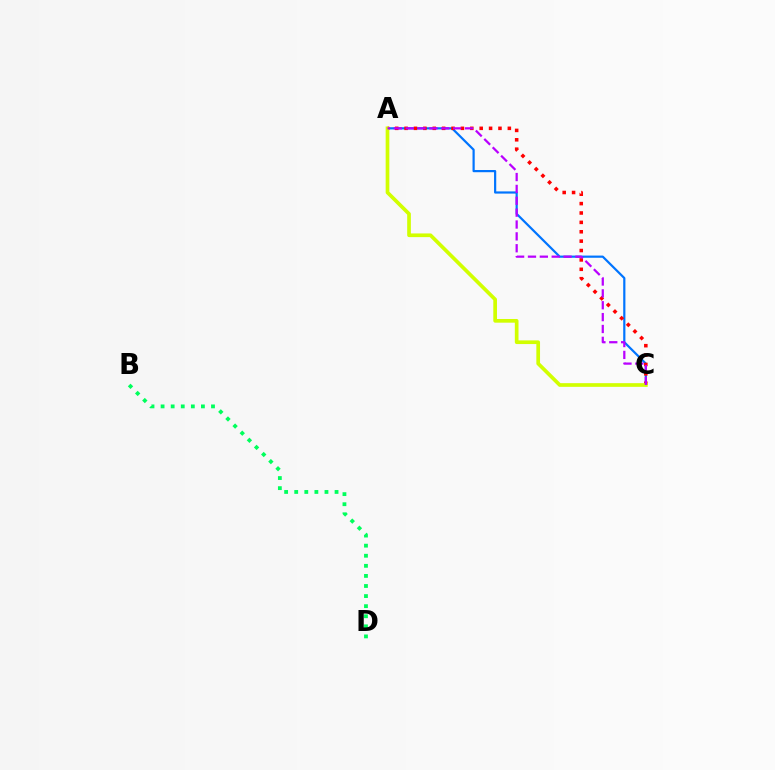{('A', 'C'): [{'color': '#0074ff', 'line_style': 'solid', 'thickness': 1.58}, {'color': '#ff0000', 'line_style': 'dotted', 'thickness': 2.55}, {'color': '#d1ff00', 'line_style': 'solid', 'thickness': 2.65}, {'color': '#b900ff', 'line_style': 'dashed', 'thickness': 1.61}], ('B', 'D'): [{'color': '#00ff5c', 'line_style': 'dotted', 'thickness': 2.74}]}